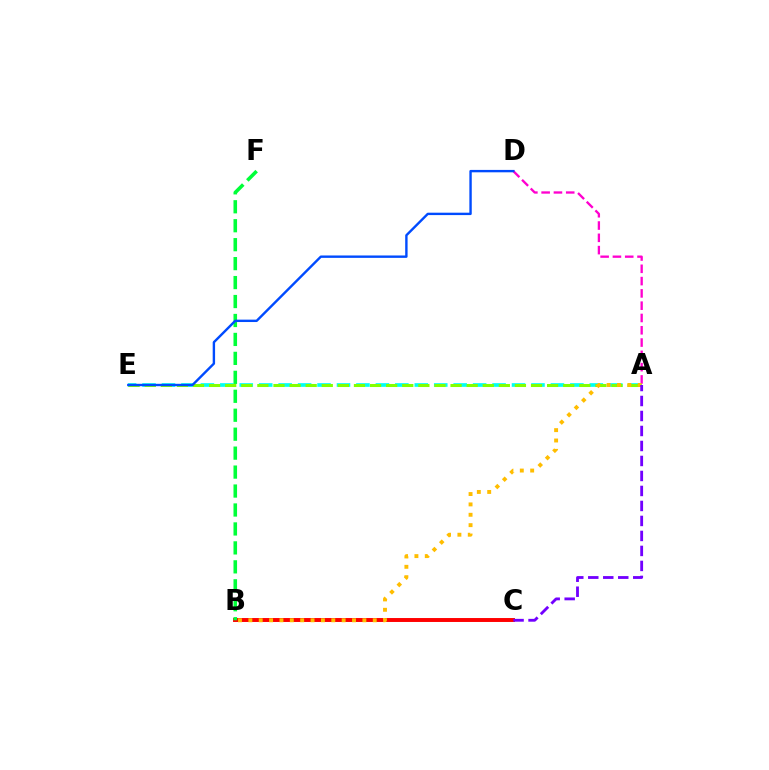{('B', 'C'): [{'color': '#ff0000', 'line_style': 'solid', 'thickness': 2.83}], ('A', 'E'): [{'color': '#00fff6', 'line_style': 'dashed', 'thickness': 2.64}, {'color': '#84ff00', 'line_style': 'dashed', 'thickness': 2.19}], ('A', 'D'): [{'color': '#ff00cf', 'line_style': 'dashed', 'thickness': 1.67}], ('B', 'F'): [{'color': '#00ff39', 'line_style': 'dashed', 'thickness': 2.57}], ('D', 'E'): [{'color': '#004bff', 'line_style': 'solid', 'thickness': 1.72}], ('A', 'B'): [{'color': '#ffbd00', 'line_style': 'dotted', 'thickness': 2.82}], ('A', 'C'): [{'color': '#7200ff', 'line_style': 'dashed', 'thickness': 2.04}]}